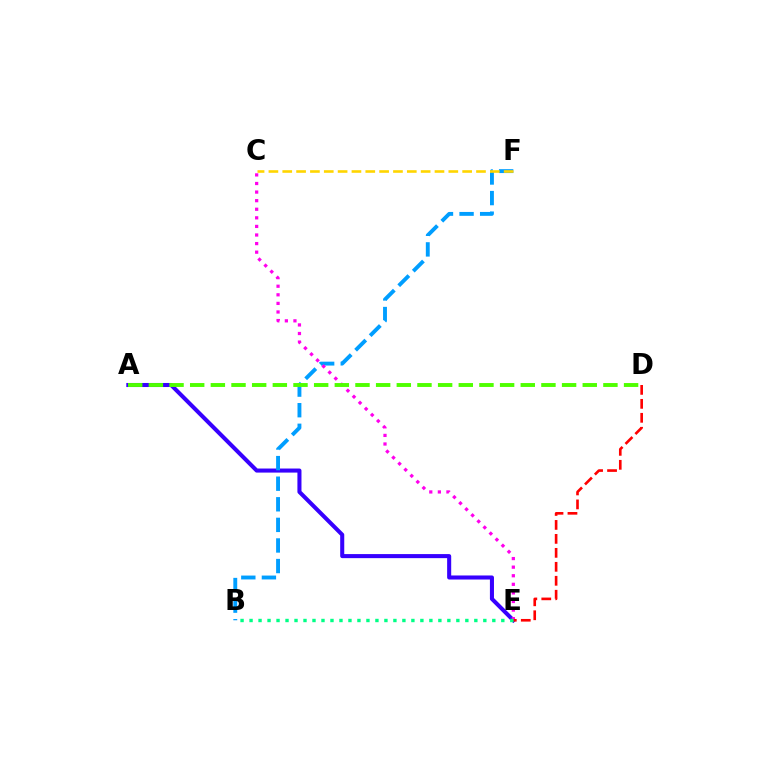{('A', 'E'): [{'color': '#3700ff', 'line_style': 'solid', 'thickness': 2.92}], ('B', 'F'): [{'color': '#009eff', 'line_style': 'dashed', 'thickness': 2.8}], ('C', 'F'): [{'color': '#ffd500', 'line_style': 'dashed', 'thickness': 1.88}], ('C', 'E'): [{'color': '#ff00ed', 'line_style': 'dotted', 'thickness': 2.33}], ('A', 'D'): [{'color': '#4fff00', 'line_style': 'dashed', 'thickness': 2.81}], ('D', 'E'): [{'color': '#ff0000', 'line_style': 'dashed', 'thickness': 1.9}], ('B', 'E'): [{'color': '#00ff86', 'line_style': 'dotted', 'thickness': 2.44}]}